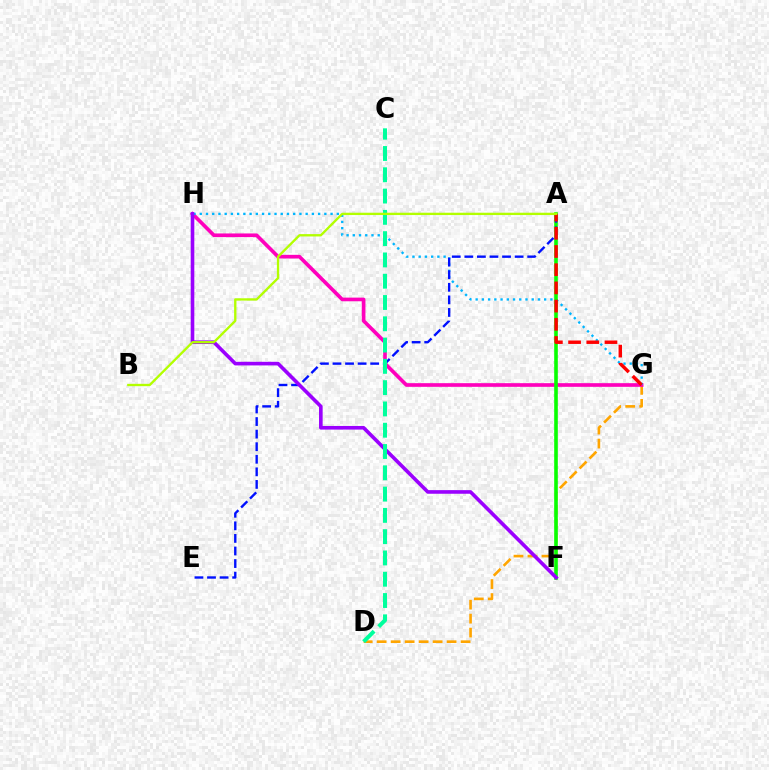{('D', 'G'): [{'color': '#ffa500', 'line_style': 'dashed', 'thickness': 1.9}], ('G', 'H'): [{'color': '#ff00bd', 'line_style': 'solid', 'thickness': 2.63}, {'color': '#00b5ff', 'line_style': 'dotted', 'thickness': 1.69}], ('A', 'F'): [{'color': '#08ff00', 'line_style': 'solid', 'thickness': 2.6}], ('A', 'E'): [{'color': '#0010ff', 'line_style': 'dashed', 'thickness': 1.71}], ('A', 'G'): [{'color': '#ff0000', 'line_style': 'dashed', 'thickness': 2.47}], ('F', 'H'): [{'color': '#9b00ff', 'line_style': 'solid', 'thickness': 2.61}], ('C', 'D'): [{'color': '#00ff9d', 'line_style': 'dashed', 'thickness': 2.89}], ('A', 'B'): [{'color': '#b3ff00', 'line_style': 'solid', 'thickness': 1.68}]}